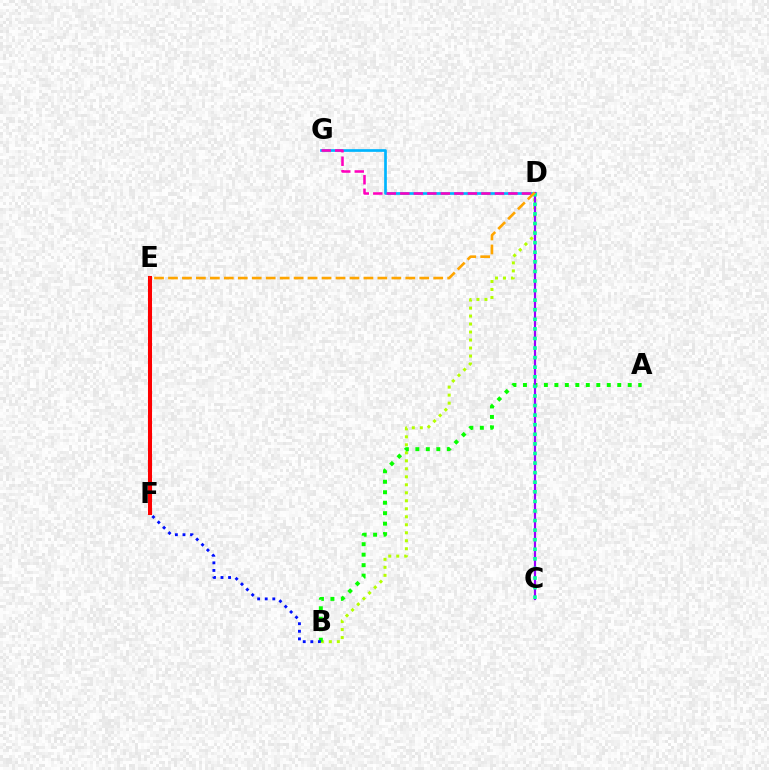{('D', 'G'): [{'color': '#00b5ff', 'line_style': 'solid', 'thickness': 1.94}, {'color': '#ff00bd', 'line_style': 'dashed', 'thickness': 1.84}], ('B', 'D'): [{'color': '#b3ff00', 'line_style': 'dotted', 'thickness': 2.17}], ('A', 'B'): [{'color': '#08ff00', 'line_style': 'dotted', 'thickness': 2.85}], ('E', 'F'): [{'color': '#ff0000', 'line_style': 'solid', 'thickness': 2.92}], ('B', 'F'): [{'color': '#0010ff', 'line_style': 'dotted', 'thickness': 2.06}], ('C', 'D'): [{'color': '#9b00ff', 'line_style': 'solid', 'thickness': 1.58}, {'color': '#00ff9d', 'line_style': 'dotted', 'thickness': 2.6}], ('D', 'E'): [{'color': '#ffa500', 'line_style': 'dashed', 'thickness': 1.9}]}